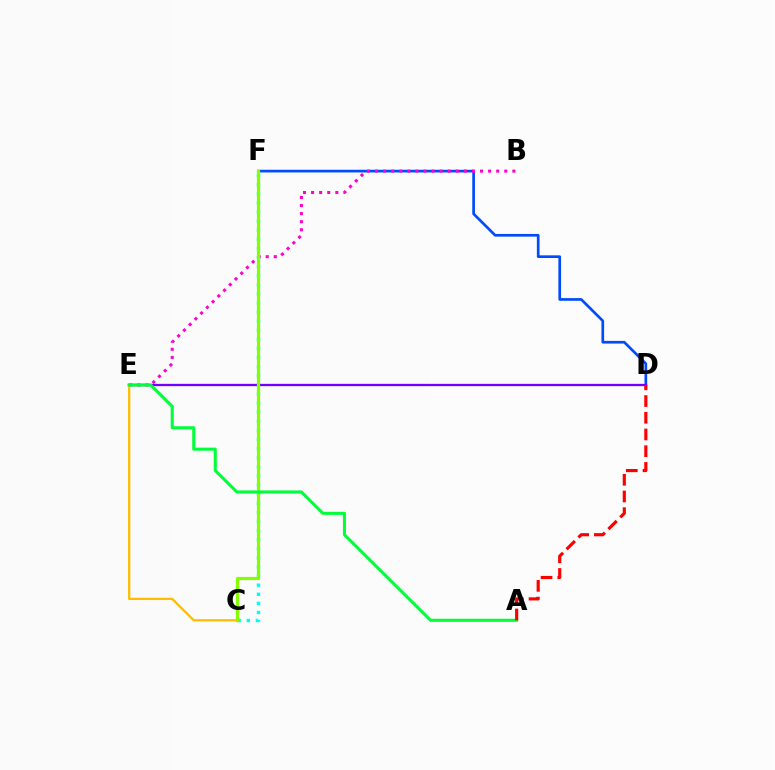{('D', 'F'): [{'color': '#004bff', 'line_style': 'solid', 'thickness': 1.93}], ('C', 'F'): [{'color': '#00fff6', 'line_style': 'dotted', 'thickness': 2.47}, {'color': '#84ff00', 'line_style': 'solid', 'thickness': 2.3}], ('B', 'E'): [{'color': '#ff00cf', 'line_style': 'dotted', 'thickness': 2.2}], ('D', 'E'): [{'color': '#7200ff', 'line_style': 'solid', 'thickness': 1.65}], ('C', 'E'): [{'color': '#ffbd00', 'line_style': 'solid', 'thickness': 1.63}], ('A', 'E'): [{'color': '#00ff39', 'line_style': 'solid', 'thickness': 2.2}], ('A', 'D'): [{'color': '#ff0000', 'line_style': 'dashed', 'thickness': 2.27}]}